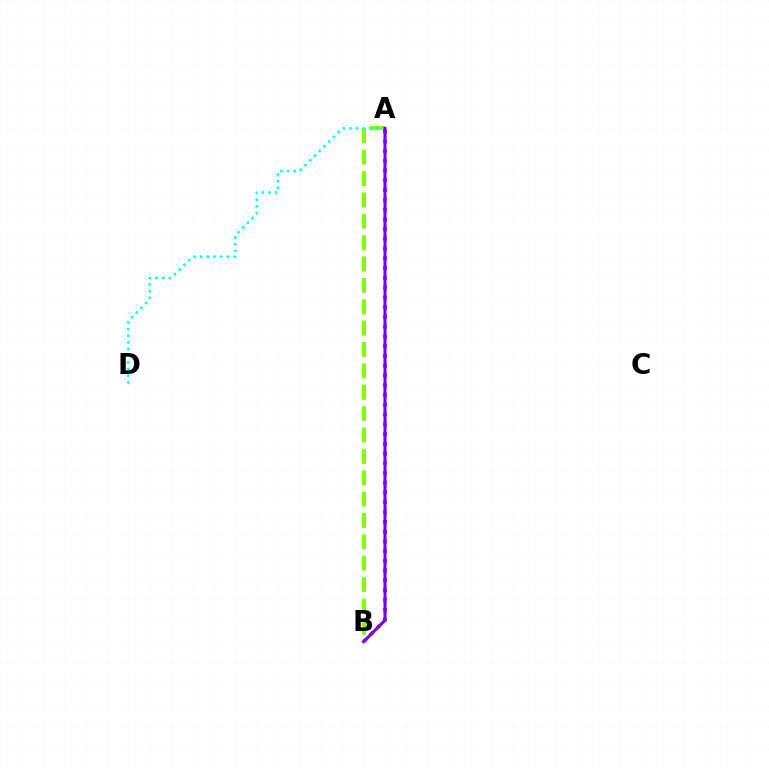{('A', 'B'): [{'color': '#84ff00', 'line_style': 'dashed', 'thickness': 2.9}, {'color': '#ff0000', 'line_style': 'dotted', 'thickness': 2.65}, {'color': '#7200ff', 'line_style': 'solid', 'thickness': 2.19}], ('A', 'D'): [{'color': '#00fff6', 'line_style': 'dotted', 'thickness': 1.81}]}